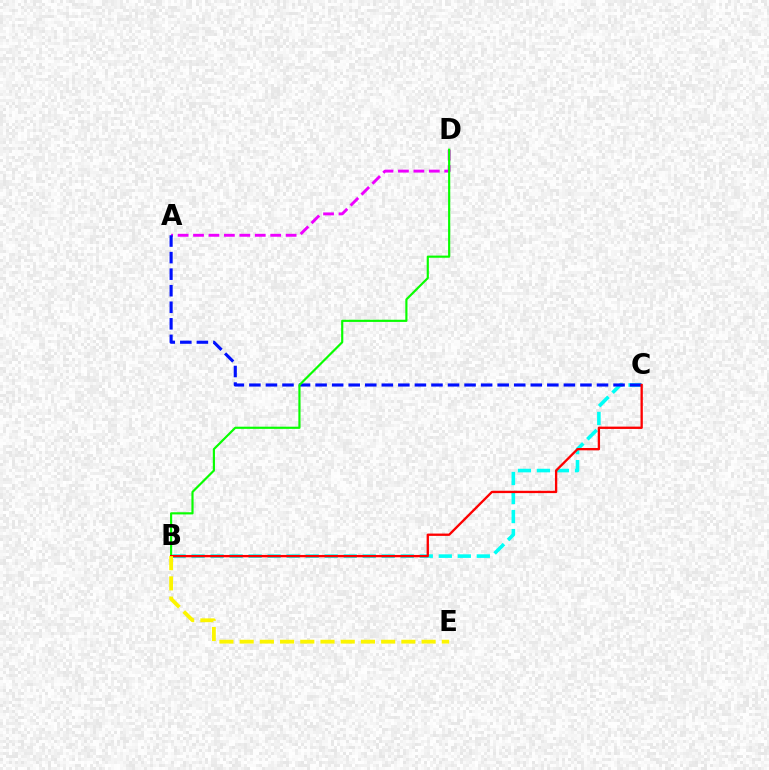{('A', 'D'): [{'color': '#ee00ff', 'line_style': 'dashed', 'thickness': 2.1}], ('B', 'C'): [{'color': '#00fff6', 'line_style': 'dashed', 'thickness': 2.58}, {'color': '#ff0000', 'line_style': 'solid', 'thickness': 1.67}], ('A', 'C'): [{'color': '#0010ff', 'line_style': 'dashed', 'thickness': 2.25}], ('B', 'D'): [{'color': '#08ff00', 'line_style': 'solid', 'thickness': 1.56}], ('B', 'E'): [{'color': '#fcf500', 'line_style': 'dashed', 'thickness': 2.75}]}